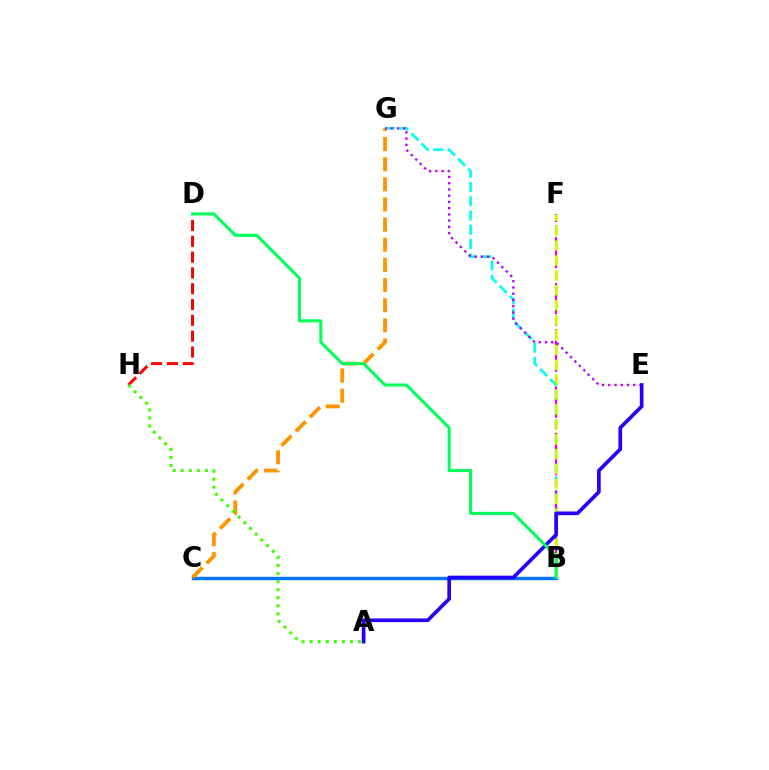{('B', 'G'): [{'color': '#00fff6', 'line_style': 'dashed', 'thickness': 1.94}], ('B', 'C'): [{'color': '#0074ff', 'line_style': 'solid', 'thickness': 2.43}], ('B', 'F'): [{'color': '#ff00ac', 'line_style': 'dashed', 'thickness': 1.56}, {'color': '#d1ff00', 'line_style': 'dashed', 'thickness': 2.02}], ('C', 'G'): [{'color': '#ff9400', 'line_style': 'dashed', 'thickness': 2.74}], ('D', 'H'): [{'color': '#ff0000', 'line_style': 'dashed', 'thickness': 2.15}], ('E', 'G'): [{'color': '#b900ff', 'line_style': 'dotted', 'thickness': 1.69}], ('A', 'H'): [{'color': '#3dff00', 'line_style': 'dotted', 'thickness': 2.19}], ('A', 'E'): [{'color': '#2500ff', 'line_style': 'solid', 'thickness': 2.63}], ('B', 'D'): [{'color': '#00ff5c', 'line_style': 'solid', 'thickness': 2.2}]}